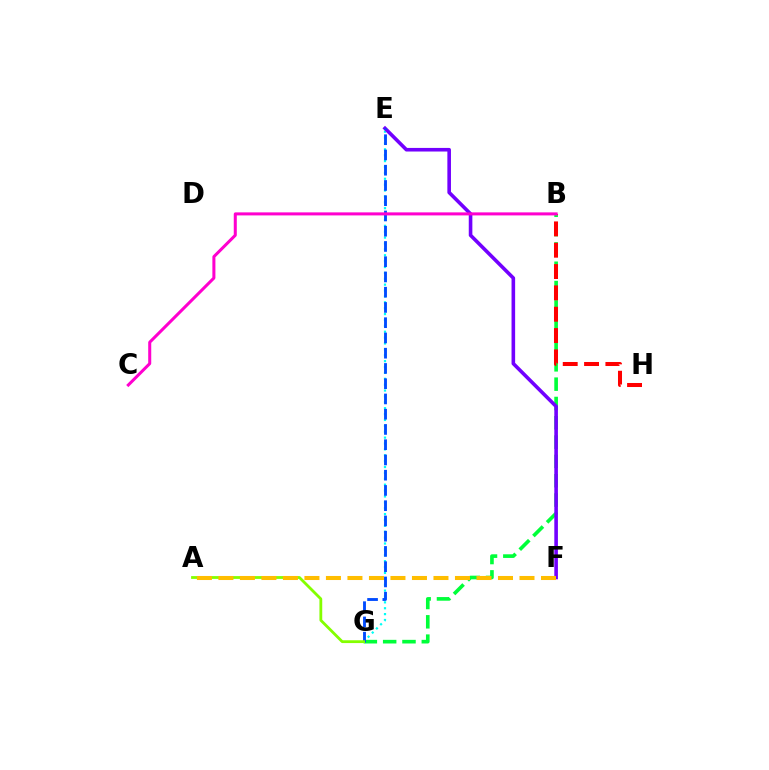{('E', 'G'): [{'color': '#00fff6', 'line_style': 'dotted', 'thickness': 1.6}, {'color': '#004bff', 'line_style': 'dashed', 'thickness': 2.07}], ('B', 'G'): [{'color': '#00ff39', 'line_style': 'dashed', 'thickness': 2.62}], ('E', 'F'): [{'color': '#7200ff', 'line_style': 'solid', 'thickness': 2.59}], ('B', 'H'): [{'color': '#ff0000', 'line_style': 'dashed', 'thickness': 2.9}], ('A', 'G'): [{'color': '#84ff00', 'line_style': 'solid', 'thickness': 2.02}], ('A', 'F'): [{'color': '#ffbd00', 'line_style': 'dashed', 'thickness': 2.92}], ('B', 'C'): [{'color': '#ff00cf', 'line_style': 'solid', 'thickness': 2.18}]}